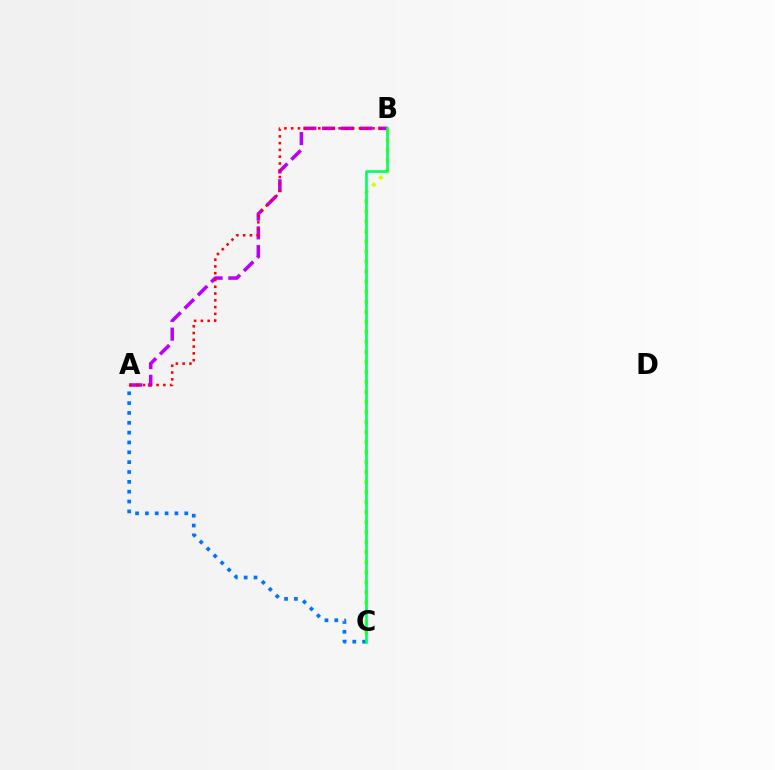{('B', 'C'): [{'color': '#d1ff00', 'line_style': 'dotted', 'thickness': 2.72}, {'color': '#00ff5c', 'line_style': 'solid', 'thickness': 1.88}], ('A', 'B'): [{'color': '#b900ff', 'line_style': 'dashed', 'thickness': 2.54}, {'color': '#ff0000', 'line_style': 'dotted', 'thickness': 1.84}], ('A', 'C'): [{'color': '#0074ff', 'line_style': 'dotted', 'thickness': 2.67}]}